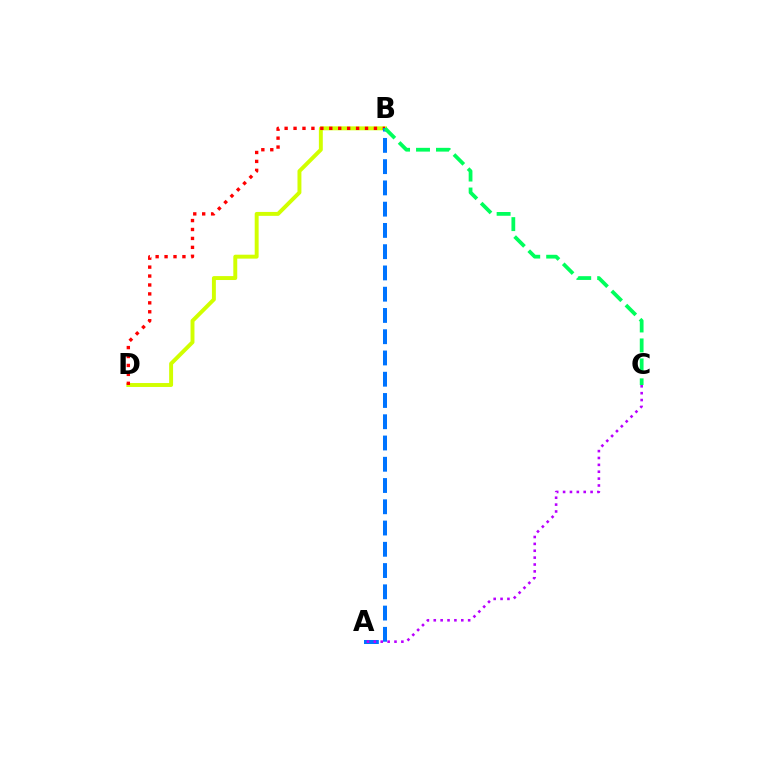{('B', 'D'): [{'color': '#d1ff00', 'line_style': 'solid', 'thickness': 2.83}, {'color': '#ff0000', 'line_style': 'dotted', 'thickness': 2.43}], ('A', 'B'): [{'color': '#0074ff', 'line_style': 'dashed', 'thickness': 2.89}], ('B', 'C'): [{'color': '#00ff5c', 'line_style': 'dashed', 'thickness': 2.71}], ('A', 'C'): [{'color': '#b900ff', 'line_style': 'dotted', 'thickness': 1.87}]}